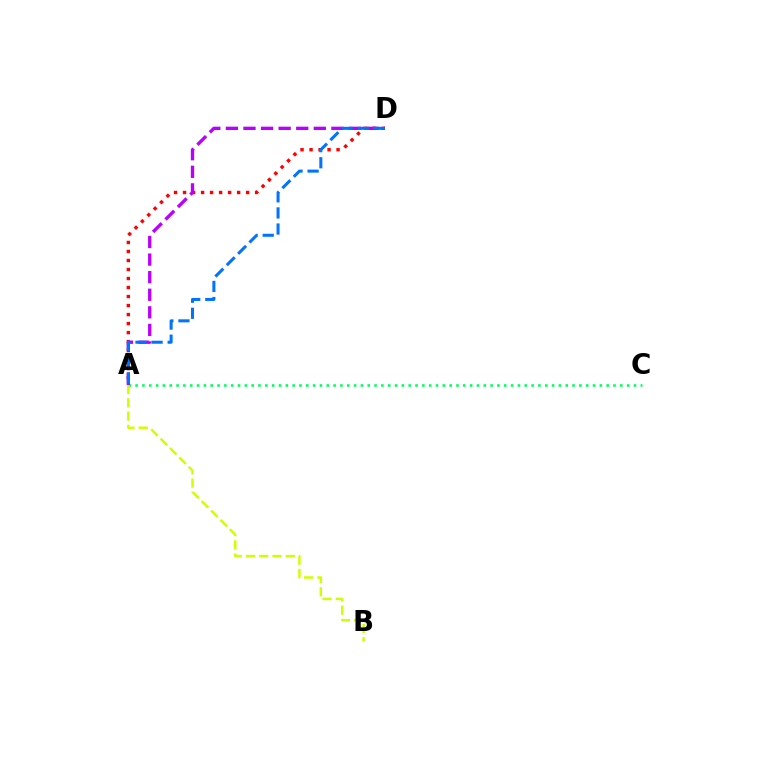{('A', 'C'): [{'color': '#00ff5c', 'line_style': 'dotted', 'thickness': 1.85}], ('A', 'D'): [{'color': '#ff0000', 'line_style': 'dotted', 'thickness': 2.45}, {'color': '#b900ff', 'line_style': 'dashed', 'thickness': 2.39}, {'color': '#0074ff', 'line_style': 'dashed', 'thickness': 2.19}], ('A', 'B'): [{'color': '#d1ff00', 'line_style': 'dashed', 'thickness': 1.8}]}